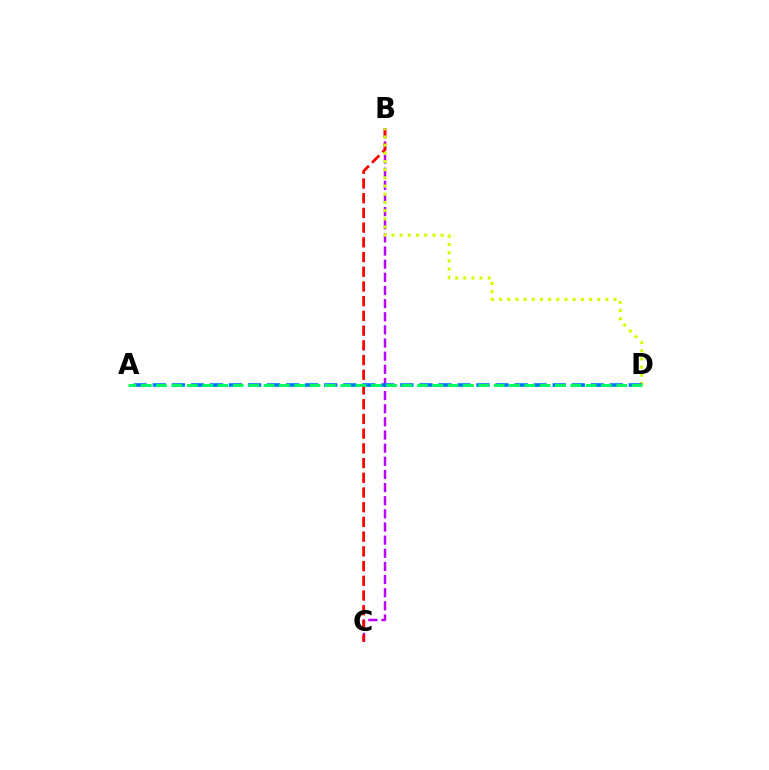{('B', 'C'): [{'color': '#b900ff', 'line_style': 'dashed', 'thickness': 1.79}, {'color': '#ff0000', 'line_style': 'dashed', 'thickness': 2.0}], ('B', 'D'): [{'color': '#d1ff00', 'line_style': 'dotted', 'thickness': 2.22}], ('A', 'D'): [{'color': '#0074ff', 'line_style': 'dashed', 'thickness': 2.59}, {'color': '#00ff5c', 'line_style': 'dashed', 'thickness': 2.08}]}